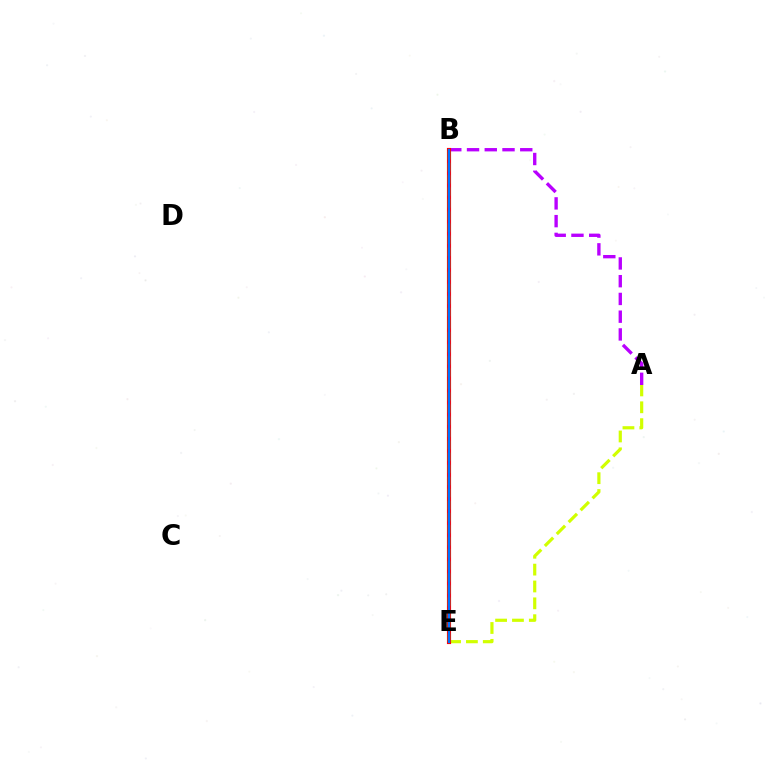{('A', 'B'): [{'color': '#b900ff', 'line_style': 'dashed', 'thickness': 2.41}], ('A', 'E'): [{'color': '#d1ff00', 'line_style': 'dashed', 'thickness': 2.29}], ('B', 'E'): [{'color': '#ff0000', 'line_style': 'solid', 'thickness': 2.98}, {'color': '#00ff5c', 'line_style': 'dashed', 'thickness': 1.64}, {'color': '#0074ff', 'line_style': 'solid', 'thickness': 1.6}]}